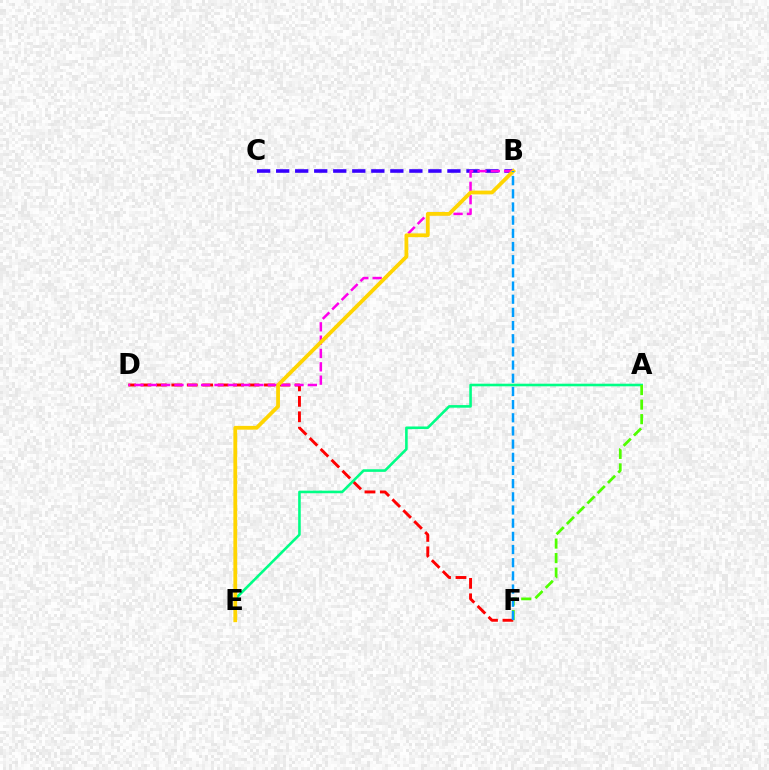{('B', 'C'): [{'color': '#3700ff', 'line_style': 'dashed', 'thickness': 2.59}], ('D', 'F'): [{'color': '#ff0000', 'line_style': 'dashed', 'thickness': 2.1}], ('B', 'D'): [{'color': '#ff00ed', 'line_style': 'dashed', 'thickness': 1.81}], ('A', 'E'): [{'color': '#00ff86', 'line_style': 'solid', 'thickness': 1.87}], ('A', 'F'): [{'color': '#4fff00', 'line_style': 'dashed', 'thickness': 1.97}], ('B', 'E'): [{'color': '#ffd500', 'line_style': 'solid', 'thickness': 2.72}], ('B', 'F'): [{'color': '#009eff', 'line_style': 'dashed', 'thickness': 1.79}]}